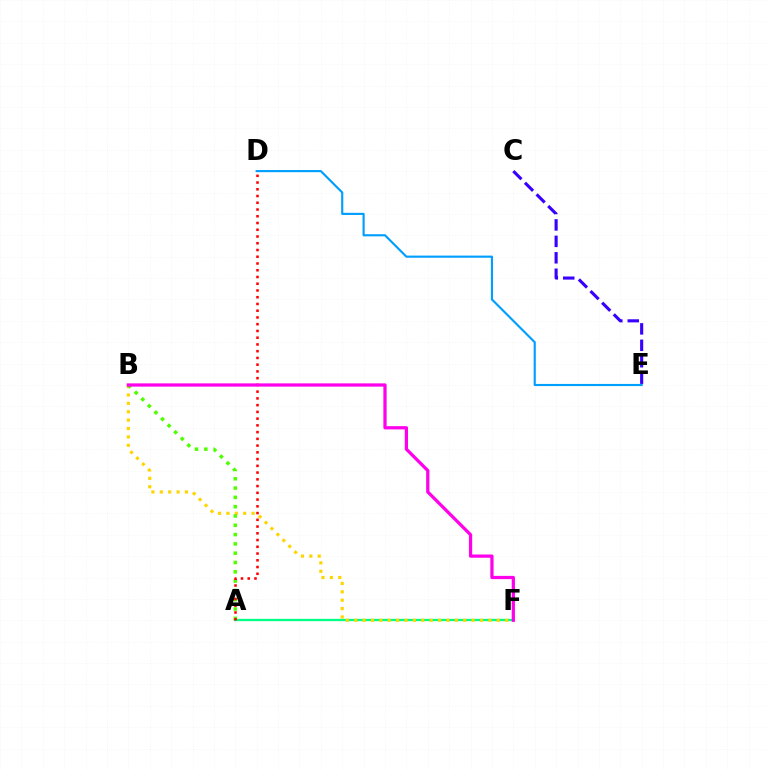{('C', 'E'): [{'color': '#3700ff', 'line_style': 'dashed', 'thickness': 2.23}], ('A', 'F'): [{'color': '#00ff86', 'line_style': 'solid', 'thickness': 1.68}], ('B', 'F'): [{'color': '#ffd500', 'line_style': 'dotted', 'thickness': 2.28}, {'color': '#ff00ed', 'line_style': 'solid', 'thickness': 2.33}], ('A', 'B'): [{'color': '#4fff00', 'line_style': 'dotted', 'thickness': 2.53}], ('D', 'E'): [{'color': '#009eff', 'line_style': 'solid', 'thickness': 1.54}], ('A', 'D'): [{'color': '#ff0000', 'line_style': 'dotted', 'thickness': 1.83}]}